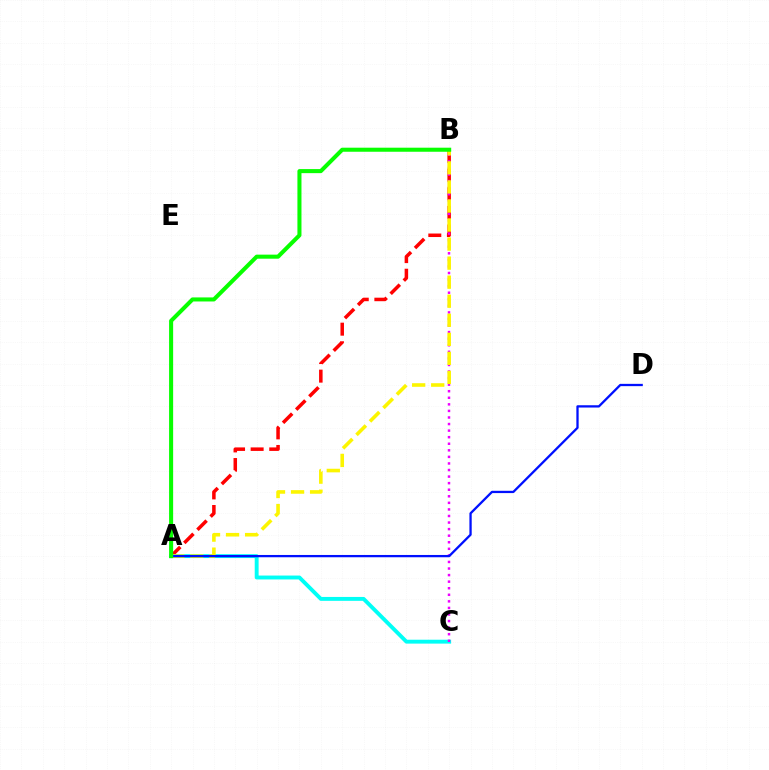{('A', 'B'): [{'color': '#ff0000', 'line_style': 'dashed', 'thickness': 2.53}, {'color': '#fcf500', 'line_style': 'dashed', 'thickness': 2.59}, {'color': '#08ff00', 'line_style': 'solid', 'thickness': 2.92}], ('A', 'C'): [{'color': '#00fff6', 'line_style': 'solid', 'thickness': 2.8}], ('B', 'C'): [{'color': '#ee00ff', 'line_style': 'dotted', 'thickness': 1.78}], ('A', 'D'): [{'color': '#0010ff', 'line_style': 'solid', 'thickness': 1.65}]}